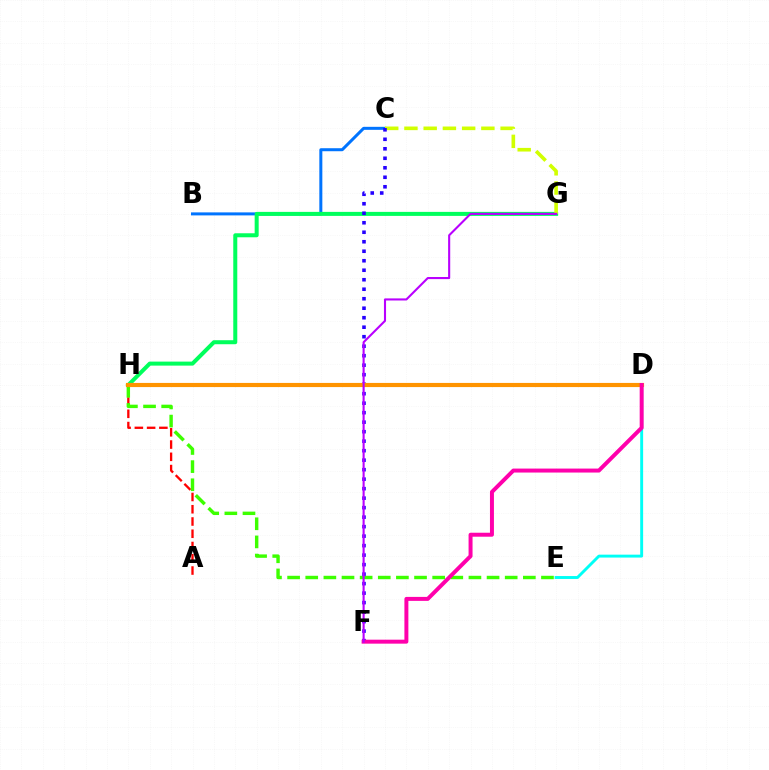{('A', 'H'): [{'color': '#ff0000', 'line_style': 'dashed', 'thickness': 1.67}], ('B', 'C'): [{'color': '#0074ff', 'line_style': 'solid', 'thickness': 2.17}], ('G', 'H'): [{'color': '#00ff5c', 'line_style': 'solid', 'thickness': 2.89}], ('E', 'H'): [{'color': '#3dff00', 'line_style': 'dashed', 'thickness': 2.46}], ('C', 'G'): [{'color': '#d1ff00', 'line_style': 'dashed', 'thickness': 2.61}], ('C', 'F'): [{'color': '#2500ff', 'line_style': 'dotted', 'thickness': 2.58}], ('D', 'E'): [{'color': '#00fff6', 'line_style': 'solid', 'thickness': 2.1}], ('D', 'H'): [{'color': '#ff9400', 'line_style': 'solid', 'thickness': 2.99}], ('D', 'F'): [{'color': '#ff00ac', 'line_style': 'solid', 'thickness': 2.86}], ('F', 'G'): [{'color': '#b900ff', 'line_style': 'solid', 'thickness': 1.51}]}